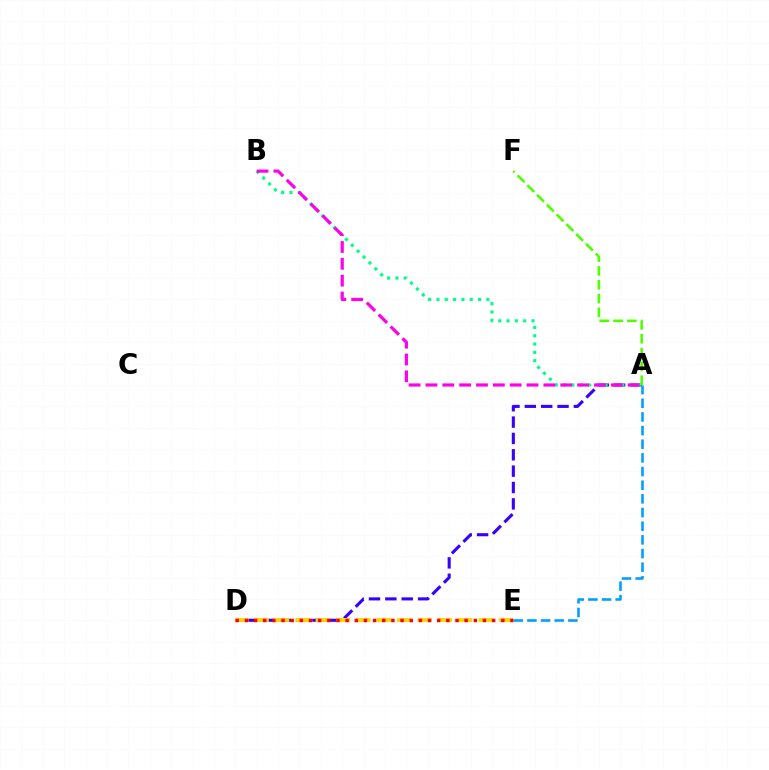{('A', 'D'): [{'color': '#3700ff', 'line_style': 'dashed', 'thickness': 2.22}], ('A', 'B'): [{'color': '#00ff86', 'line_style': 'dotted', 'thickness': 2.26}, {'color': '#ff00ed', 'line_style': 'dashed', 'thickness': 2.29}], ('D', 'E'): [{'color': '#ffd500', 'line_style': 'dashed', 'thickness': 2.76}, {'color': '#ff0000', 'line_style': 'dotted', 'thickness': 2.49}], ('A', 'F'): [{'color': '#4fff00', 'line_style': 'dashed', 'thickness': 1.88}], ('A', 'E'): [{'color': '#009eff', 'line_style': 'dashed', 'thickness': 1.86}]}